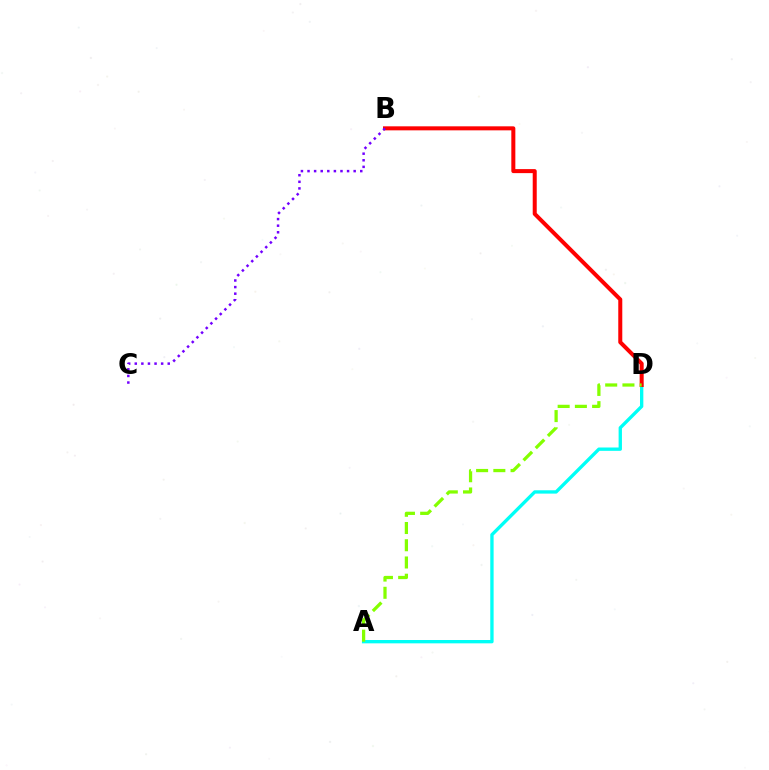{('A', 'D'): [{'color': '#00fff6', 'line_style': 'solid', 'thickness': 2.4}, {'color': '#84ff00', 'line_style': 'dashed', 'thickness': 2.34}], ('B', 'D'): [{'color': '#ff0000', 'line_style': 'solid', 'thickness': 2.89}], ('B', 'C'): [{'color': '#7200ff', 'line_style': 'dotted', 'thickness': 1.79}]}